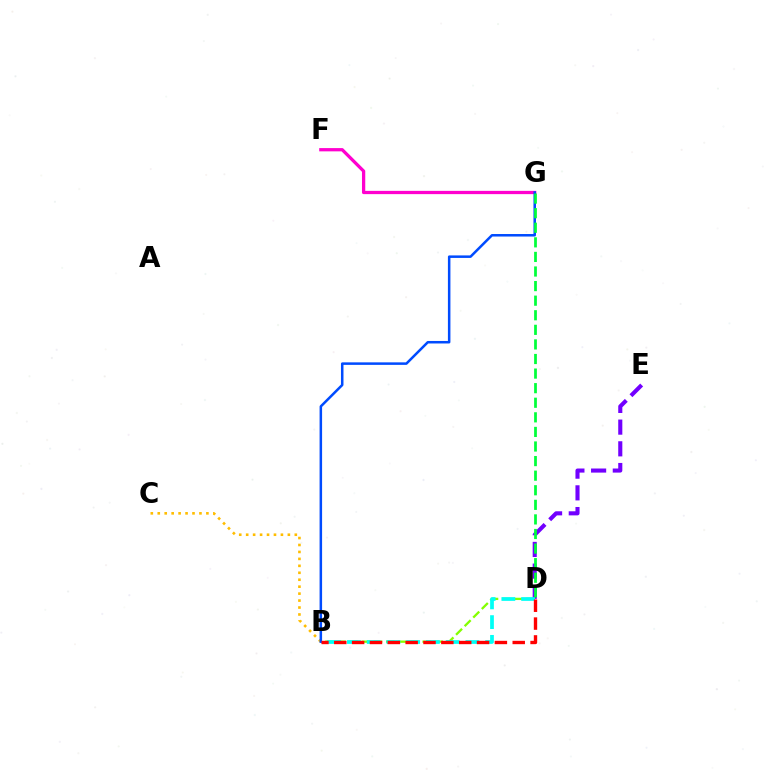{('B', 'C'): [{'color': '#ffbd00', 'line_style': 'dotted', 'thickness': 1.89}], ('D', 'E'): [{'color': '#7200ff', 'line_style': 'dashed', 'thickness': 2.95}], ('F', 'G'): [{'color': '#ff00cf', 'line_style': 'solid', 'thickness': 2.35}], ('B', 'D'): [{'color': '#84ff00', 'line_style': 'dashed', 'thickness': 1.65}, {'color': '#00fff6', 'line_style': 'dashed', 'thickness': 2.68}, {'color': '#ff0000', 'line_style': 'dashed', 'thickness': 2.42}], ('B', 'G'): [{'color': '#004bff', 'line_style': 'solid', 'thickness': 1.81}], ('D', 'G'): [{'color': '#00ff39', 'line_style': 'dashed', 'thickness': 1.98}]}